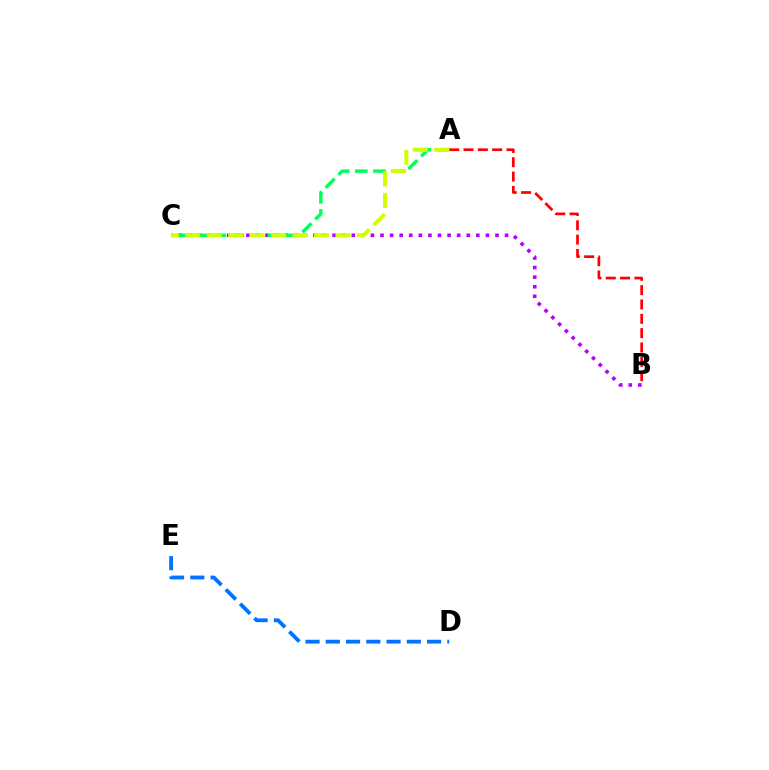{('B', 'C'): [{'color': '#b900ff', 'line_style': 'dotted', 'thickness': 2.6}], ('A', 'C'): [{'color': '#00ff5c', 'line_style': 'dashed', 'thickness': 2.46}, {'color': '#d1ff00', 'line_style': 'dashed', 'thickness': 2.92}], ('A', 'B'): [{'color': '#ff0000', 'line_style': 'dashed', 'thickness': 1.95}], ('D', 'E'): [{'color': '#0074ff', 'line_style': 'dashed', 'thickness': 2.75}]}